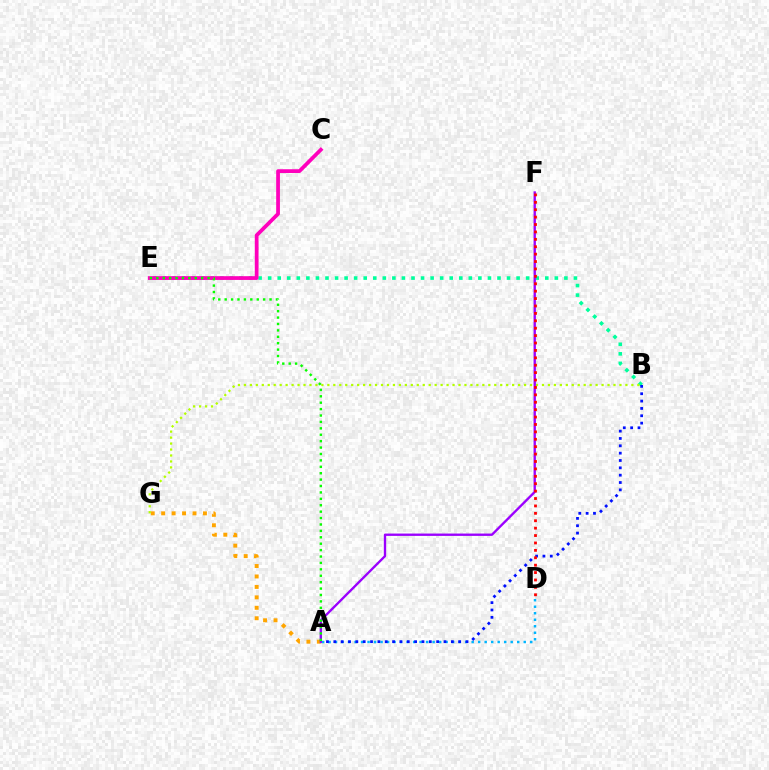{('B', 'E'): [{'color': '#00ff9d', 'line_style': 'dotted', 'thickness': 2.6}], ('A', 'D'): [{'color': '#00b5ff', 'line_style': 'dotted', 'thickness': 1.77}], ('C', 'E'): [{'color': '#ff00bd', 'line_style': 'solid', 'thickness': 2.7}], ('A', 'G'): [{'color': '#ffa500', 'line_style': 'dotted', 'thickness': 2.84}], ('A', 'B'): [{'color': '#0010ff', 'line_style': 'dotted', 'thickness': 2.0}], ('B', 'G'): [{'color': '#b3ff00', 'line_style': 'dotted', 'thickness': 1.62}], ('A', 'F'): [{'color': '#9b00ff', 'line_style': 'solid', 'thickness': 1.69}], ('A', 'E'): [{'color': '#08ff00', 'line_style': 'dotted', 'thickness': 1.74}], ('D', 'F'): [{'color': '#ff0000', 'line_style': 'dotted', 'thickness': 2.01}]}